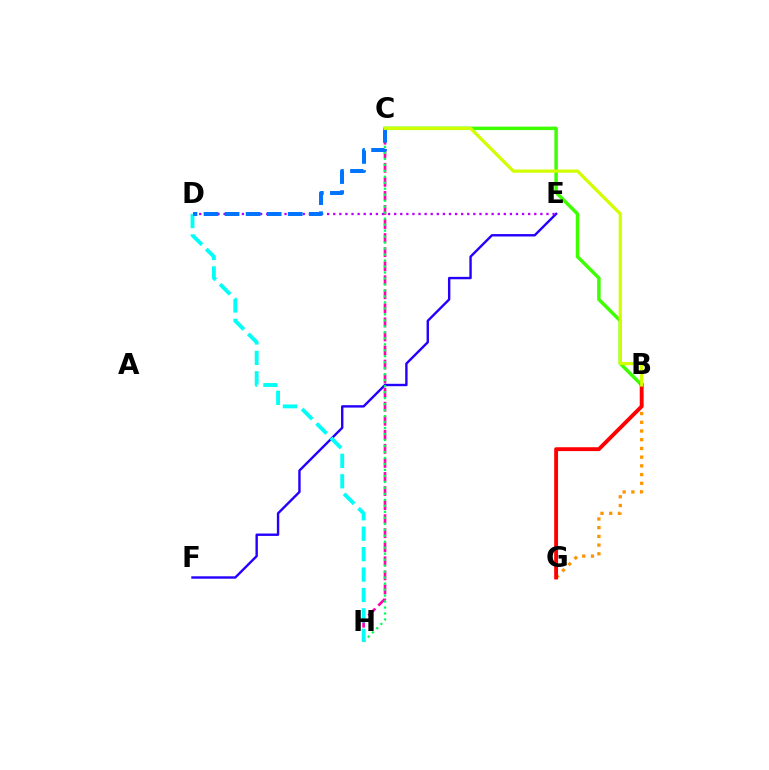{('B', 'G'): [{'color': '#ff9400', 'line_style': 'dotted', 'thickness': 2.37}, {'color': '#ff0000', 'line_style': 'solid', 'thickness': 2.78}], ('C', 'H'): [{'color': '#ff00ac', 'line_style': 'dashed', 'thickness': 1.91}, {'color': '#00ff5c', 'line_style': 'dotted', 'thickness': 1.63}], ('B', 'C'): [{'color': '#3dff00', 'line_style': 'solid', 'thickness': 2.48}, {'color': '#d1ff00', 'line_style': 'solid', 'thickness': 2.31}], ('E', 'F'): [{'color': '#2500ff', 'line_style': 'solid', 'thickness': 1.73}], ('D', 'E'): [{'color': '#b900ff', 'line_style': 'dotted', 'thickness': 1.66}], ('D', 'H'): [{'color': '#00fff6', 'line_style': 'dashed', 'thickness': 2.78}], ('C', 'D'): [{'color': '#0074ff', 'line_style': 'dashed', 'thickness': 2.86}]}